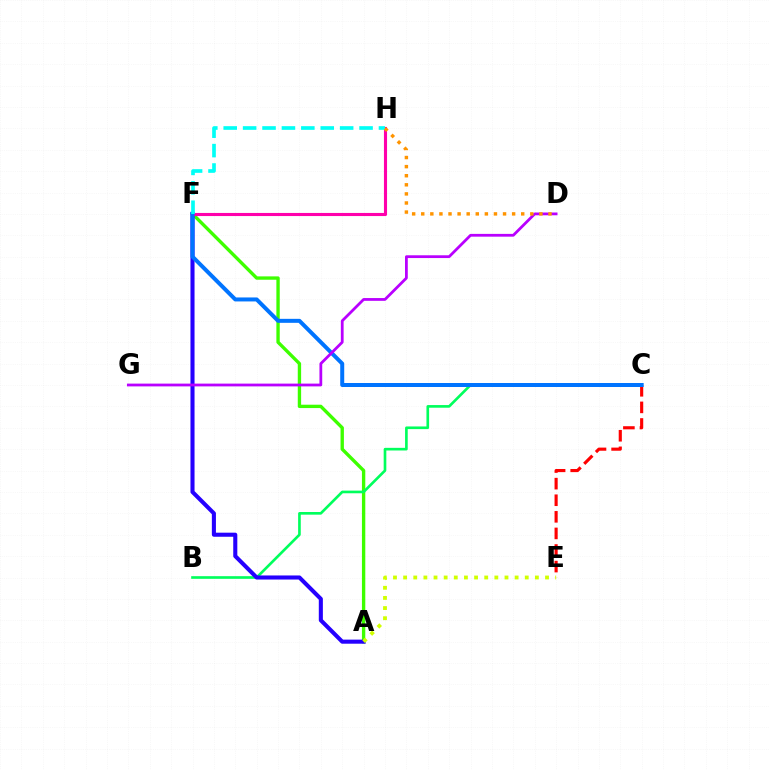{('A', 'F'): [{'color': '#3dff00', 'line_style': 'solid', 'thickness': 2.42}, {'color': '#2500ff', 'line_style': 'solid', 'thickness': 2.93}], ('C', 'E'): [{'color': '#ff0000', 'line_style': 'dashed', 'thickness': 2.25}], ('B', 'C'): [{'color': '#00ff5c', 'line_style': 'solid', 'thickness': 1.91}], ('F', 'H'): [{'color': '#ff00ac', 'line_style': 'solid', 'thickness': 2.24}, {'color': '#00fff6', 'line_style': 'dashed', 'thickness': 2.64}], ('A', 'E'): [{'color': '#d1ff00', 'line_style': 'dotted', 'thickness': 2.75}], ('C', 'F'): [{'color': '#0074ff', 'line_style': 'solid', 'thickness': 2.88}], ('D', 'G'): [{'color': '#b900ff', 'line_style': 'solid', 'thickness': 2.0}], ('D', 'H'): [{'color': '#ff9400', 'line_style': 'dotted', 'thickness': 2.47}]}